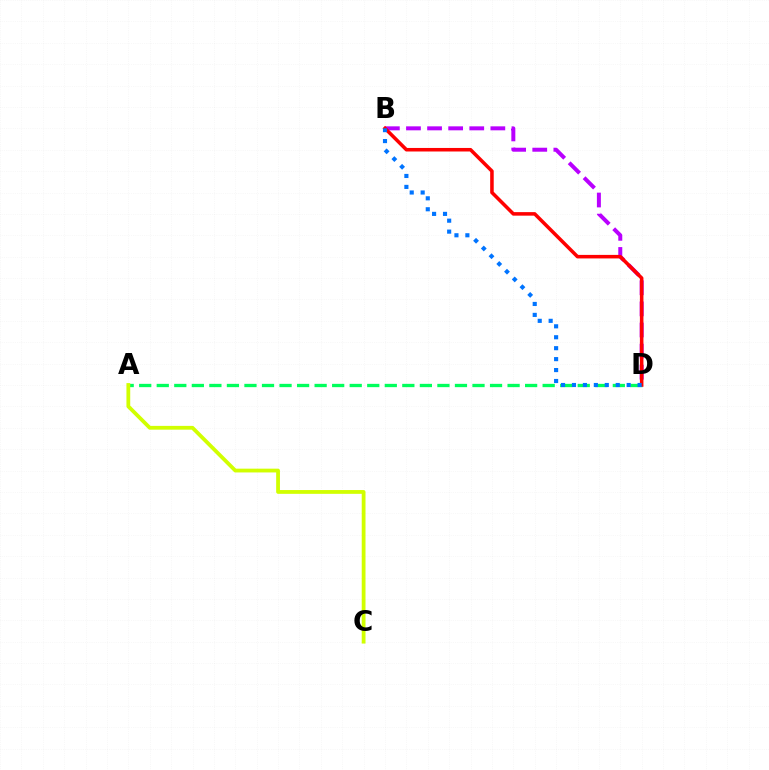{('B', 'D'): [{'color': '#b900ff', 'line_style': 'dashed', 'thickness': 2.87}, {'color': '#ff0000', 'line_style': 'solid', 'thickness': 2.55}, {'color': '#0074ff', 'line_style': 'dotted', 'thickness': 2.97}], ('A', 'D'): [{'color': '#00ff5c', 'line_style': 'dashed', 'thickness': 2.38}], ('A', 'C'): [{'color': '#d1ff00', 'line_style': 'solid', 'thickness': 2.73}]}